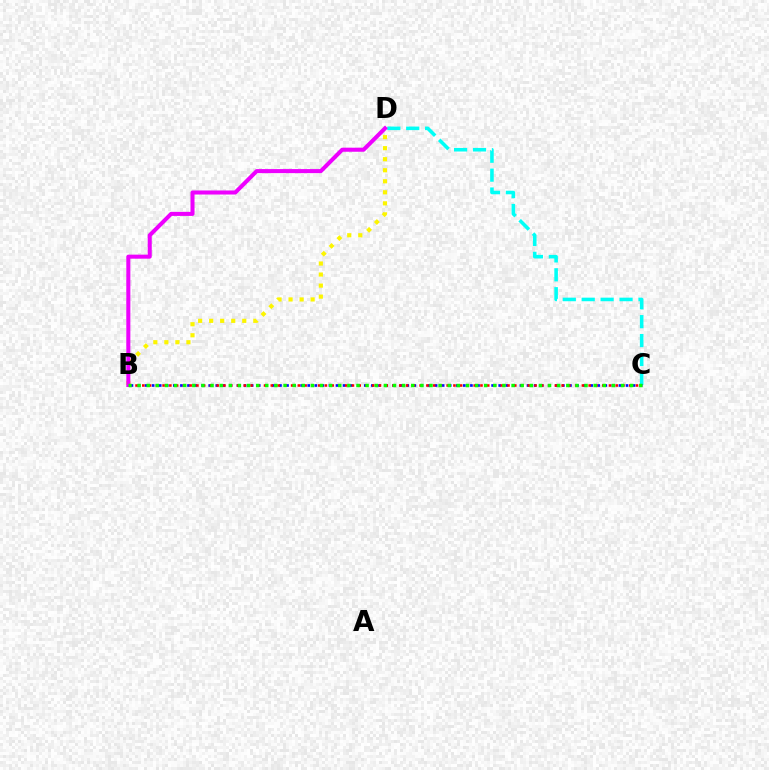{('B', 'D'): [{'color': '#fcf500', 'line_style': 'dotted', 'thickness': 3.0}, {'color': '#ee00ff', 'line_style': 'solid', 'thickness': 2.91}], ('C', 'D'): [{'color': '#00fff6', 'line_style': 'dashed', 'thickness': 2.57}], ('B', 'C'): [{'color': '#0010ff', 'line_style': 'dotted', 'thickness': 1.92}, {'color': '#ff0000', 'line_style': 'dotted', 'thickness': 1.84}, {'color': '#08ff00', 'line_style': 'dotted', 'thickness': 2.48}]}